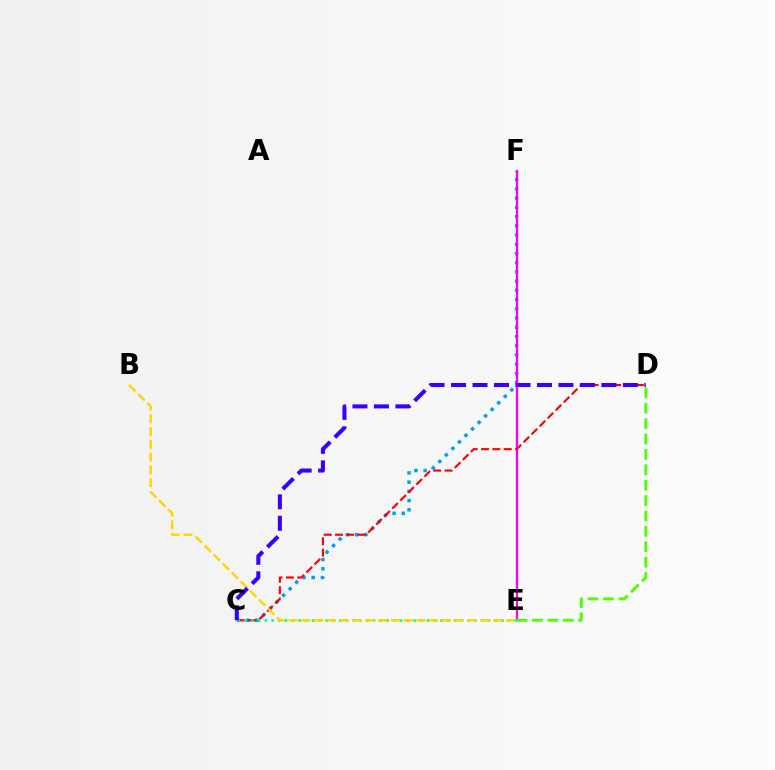{('C', 'F'): [{'color': '#009eff', 'line_style': 'dotted', 'thickness': 2.51}], ('E', 'F'): [{'color': '#ff00ed', 'line_style': 'solid', 'thickness': 1.63}], ('C', 'D'): [{'color': '#ff0000', 'line_style': 'dashed', 'thickness': 1.54}, {'color': '#3700ff', 'line_style': 'dashed', 'thickness': 2.92}], ('C', 'E'): [{'color': '#00ff86', 'line_style': 'dotted', 'thickness': 1.84}], ('D', 'E'): [{'color': '#4fff00', 'line_style': 'dashed', 'thickness': 2.09}], ('B', 'E'): [{'color': '#ffd500', 'line_style': 'dashed', 'thickness': 1.74}]}